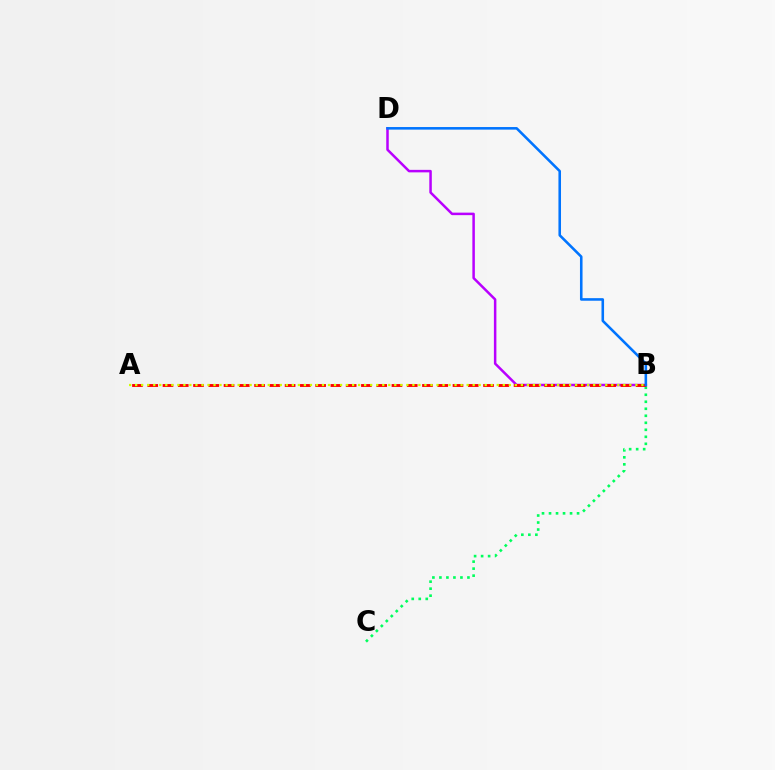{('B', 'C'): [{'color': '#00ff5c', 'line_style': 'dotted', 'thickness': 1.9}], ('B', 'D'): [{'color': '#b900ff', 'line_style': 'solid', 'thickness': 1.8}, {'color': '#0074ff', 'line_style': 'solid', 'thickness': 1.85}], ('A', 'B'): [{'color': '#ff0000', 'line_style': 'dashed', 'thickness': 2.07}, {'color': '#d1ff00', 'line_style': 'dotted', 'thickness': 1.64}]}